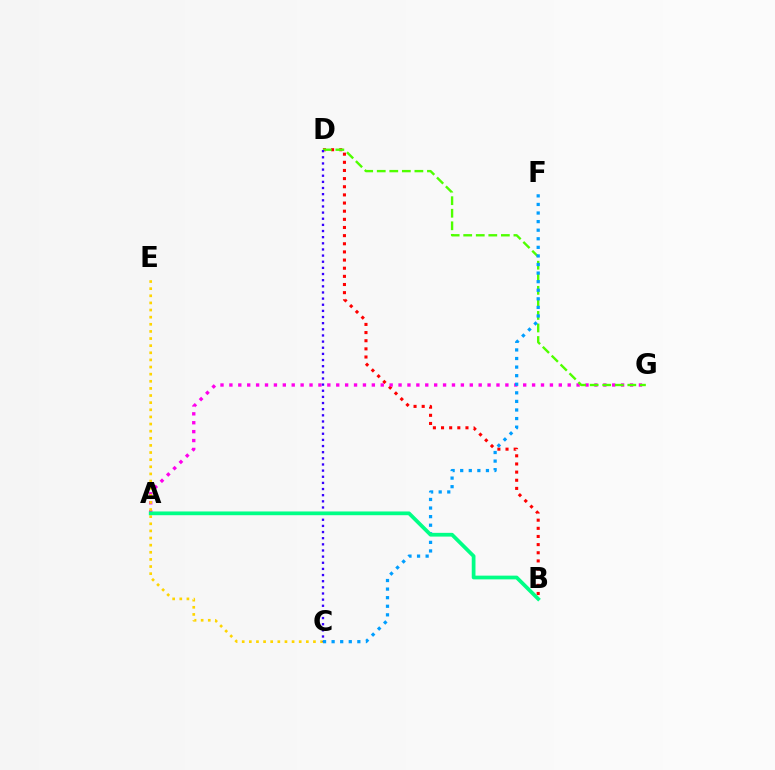{('B', 'D'): [{'color': '#ff0000', 'line_style': 'dotted', 'thickness': 2.21}], ('A', 'G'): [{'color': '#ff00ed', 'line_style': 'dotted', 'thickness': 2.42}], ('C', 'E'): [{'color': '#ffd500', 'line_style': 'dotted', 'thickness': 1.94}], ('D', 'G'): [{'color': '#4fff00', 'line_style': 'dashed', 'thickness': 1.71}], ('C', 'D'): [{'color': '#3700ff', 'line_style': 'dotted', 'thickness': 1.67}], ('C', 'F'): [{'color': '#009eff', 'line_style': 'dotted', 'thickness': 2.33}], ('A', 'B'): [{'color': '#00ff86', 'line_style': 'solid', 'thickness': 2.69}]}